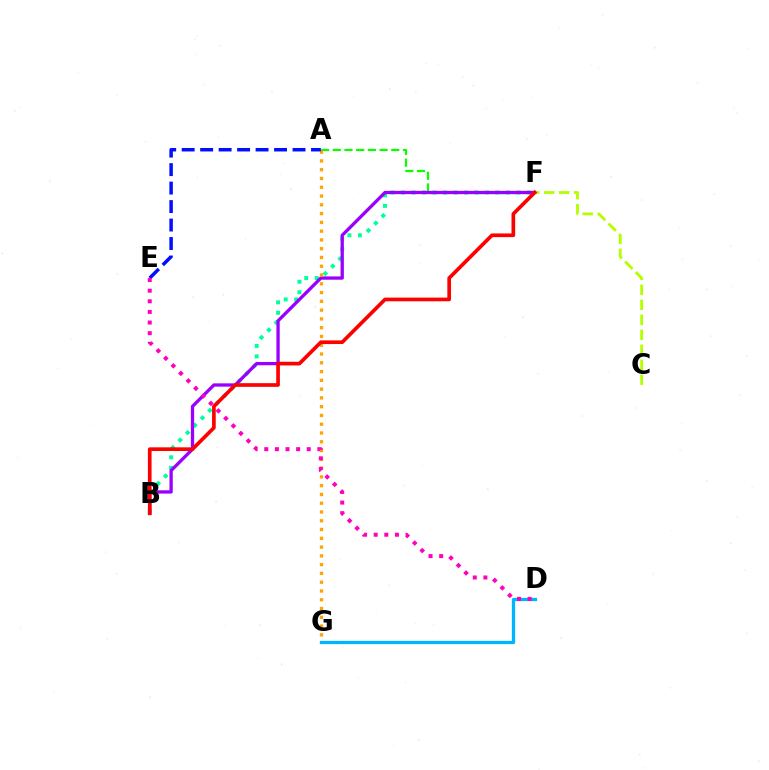{('A', 'F'): [{'color': '#08ff00', 'line_style': 'dashed', 'thickness': 1.59}], ('B', 'F'): [{'color': '#00ff9d', 'line_style': 'dotted', 'thickness': 2.85}, {'color': '#9b00ff', 'line_style': 'solid', 'thickness': 2.37}, {'color': '#ff0000', 'line_style': 'solid', 'thickness': 2.64}], ('C', 'F'): [{'color': '#b3ff00', 'line_style': 'dashed', 'thickness': 2.04}], ('A', 'G'): [{'color': '#ffa500', 'line_style': 'dotted', 'thickness': 2.38}], ('D', 'G'): [{'color': '#00b5ff', 'line_style': 'solid', 'thickness': 2.36}], ('A', 'E'): [{'color': '#0010ff', 'line_style': 'dashed', 'thickness': 2.51}], ('D', 'E'): [{'color': '#ff00bd', 'line_style': 'dotted', 'thickness': 2.89}]}